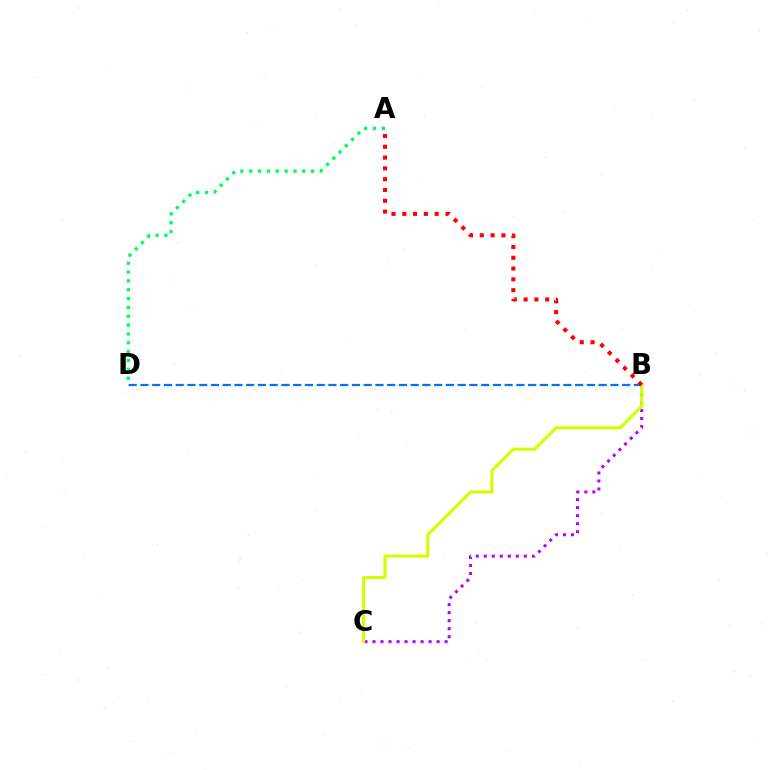{('B', 'C'): [{'color': '#b900ff', 'line_style': 'dotted', 'thickness': 2.18}, {'color': '#d1ff00', 'line_style': 'solid', 'thickness': 2.22}], ('B', 'D'): [{'color': '#0074ff', 'line_style': 'dashed', 'thickness': 1.6}], ('A', 'B'): [{'color': '#ff0000', 'line_style': 'dotted', 'thickness': 2.93}], ('A', 'D'): [{'color': '#00ff5c', 'line_style': 'dotted', 'thickness': 2.4}]}